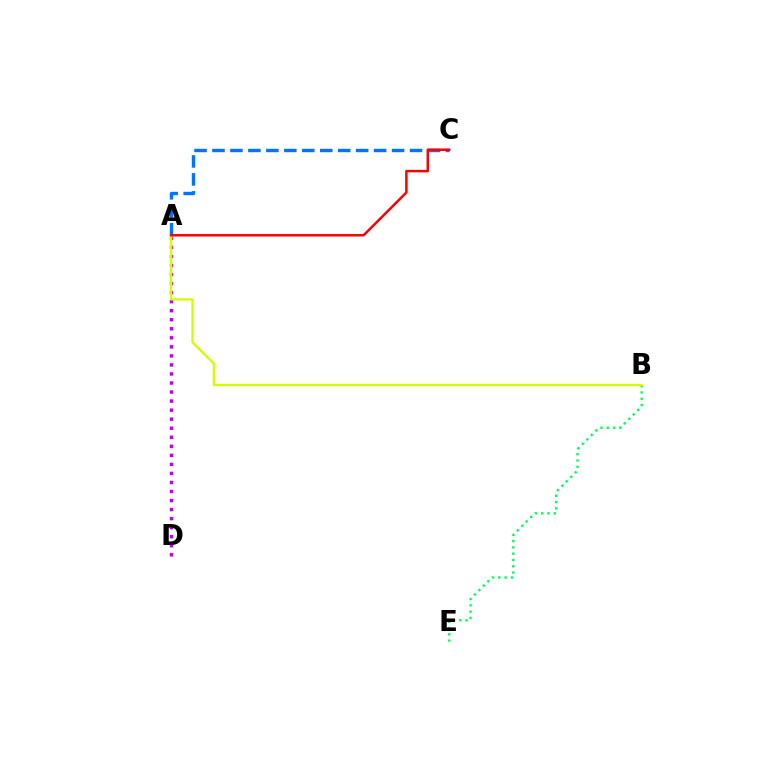{('A', 'D'): [{'color': '#b900ff', 'line_style': 'dotted', 'thickness': 2.46}], ('B', 'E'): [{'color': '#00ff5c', 'line_style': 'dotted', 'thickness': 1.71}], ('A', 'B'): [{'color': '#d1ff00', 'line_style': 'solid', 'thickness': 1.64}], ('A', 'C'): [{'color': '#0074ff', 'line_style': 'dashed', 'thickness': 2.44}, {'color': '#ff0000', 'line_style': 'solid', 'thickness': 1.79}]}